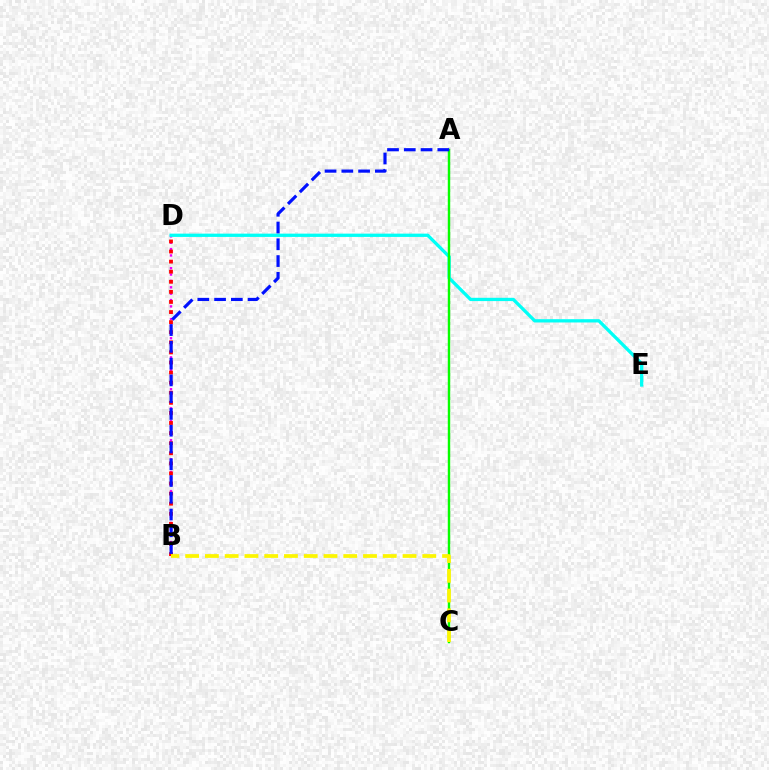{('B', 'D'): [{'color': '#ee00ff', 'line_style': 'dotted', 'thickness': 1.73}, {'color': '#ff0000', 'line_style': 'dotted', 'thickness': 2.74}], ('D', 'E'): [{'color': '#00fff6', 'line_style': 'solid', 'thickness': 2.37}], ('A', 'C'): [{'color': '#08ff00', 'line_style': 'solid', 'thickness': 1.75}], ('B', 'C'): [{'color': '#fcf500', 'line_style': 'dashed', 'thickness': 2.68}], ('A', 'B'): [{'color': '#0010ff', 'line_style': 'dashed', 'thickness': 2.28}]}